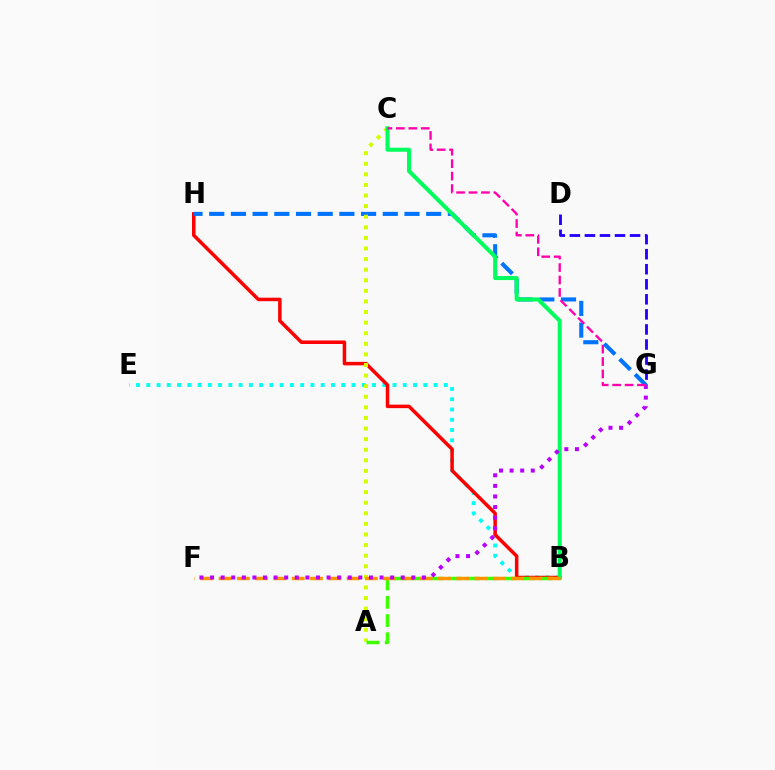{('D', 'G'): [{'color': '#2500ff', 'line_style': 'dashed', 'thickness': 2.04}], ('B', 'E'): [{'color': '#00fff6', 'line_style': 'dotted', 'thickness': 2.79}], ('B', 'H'): [{'color': '#ff0000', 'line_style': 'solid', 'thickness': 2.52}], ('G', 'H'): [{'color': '#0074ff', 'line_style': 'dashed', 'thickness': 2.95}], ('A', 'C'): [{'color': '#d1ff00', 'line_style': 'dotted', 'thickness': 2.88}], ('A', 'B'): [{'color': '#3dff00', 'line_style': 'dashed', 'thickness': 2.48}], ('B', 'C'): [{'color': '#00ff5c', 'line_style': 'solid', 'thickness': 2.91}], ('B', 'F'): [{'color': '#ff9400', 'line_style': 'dashed', 'thickness': 2.48}], ('F', 'G'): [{'color': '#b900ff', 'line_style': 'dotted', 'thickness': 2.88}], ('C', 'G'): [{'color': '#ff00ac', 'line_style': 'dashed', 'thickness': 1.69}]}